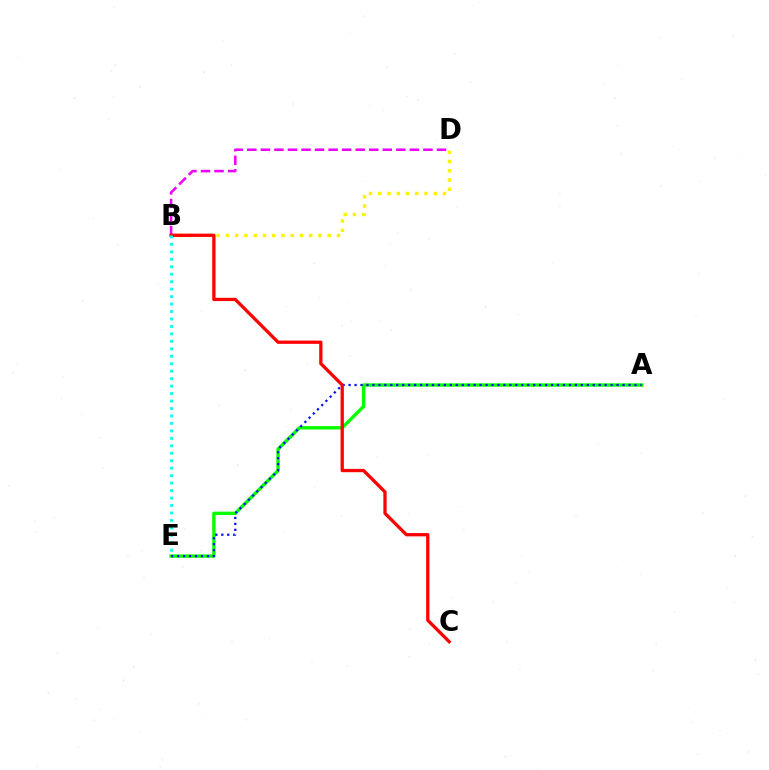{('A', 'E'): [{'color': '#08ff00', 'line_style': 'solid', 'thickness': 2.43}, {'color': '#0010ff', 'line_style': 'dotted', 'thickness': 1.62}], ('B', 'D'): [{'color': '#fcf500', 'line_style': 'dotted', 'thickness': 2.51}, {'color': '#ee00ff', 'line_style': 'dashed', 'thickness': 1.84}], ('B', 'C'): [{'color': '#ff0000', 'line_style': 'solid', 'thickness': 2.36}], ('B', 'E'): [{'color': '#00fff6', 'line_style': 'dotted', 'thickness': 2.03}]}